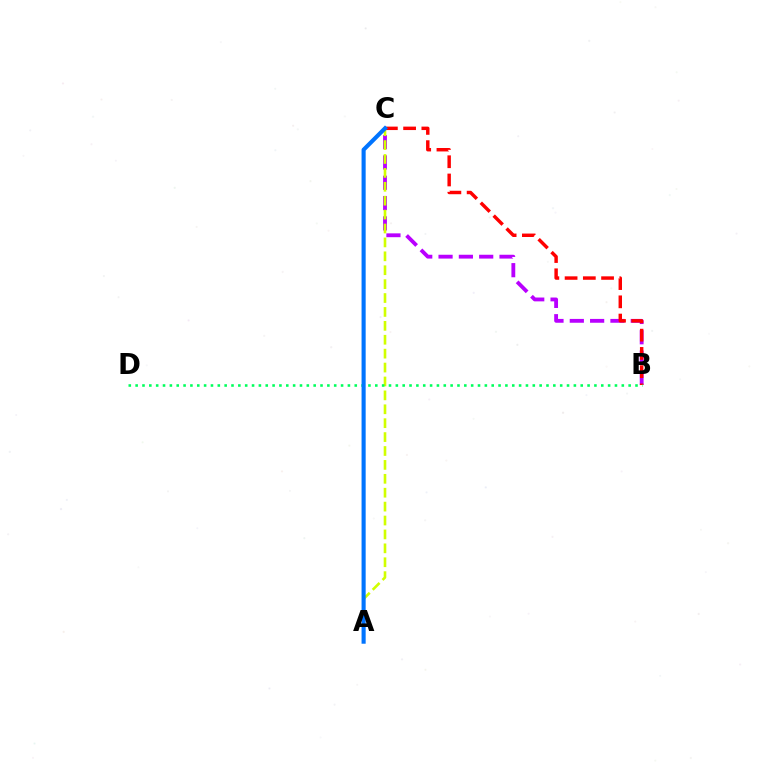{('B', 'C'): [{'color': '#b900ff', 'line_style': 'dashed', 'thickness': 2.76}, {'color': '#ff0000', 'line_style': 'dashed', 'thickness': 2.48}], ('A', 'C'): [{'color': '#d1ff00', 'line_style': 'dashed', 'thickness': 1.89}, {'color': '#0074ff', 'line_style': 'solid', 'thickness': 2.96}], ('B', 'D'): [{'color': '#00ff5c', 'line_style': 'dotted', 'thickness': 1.86}]}